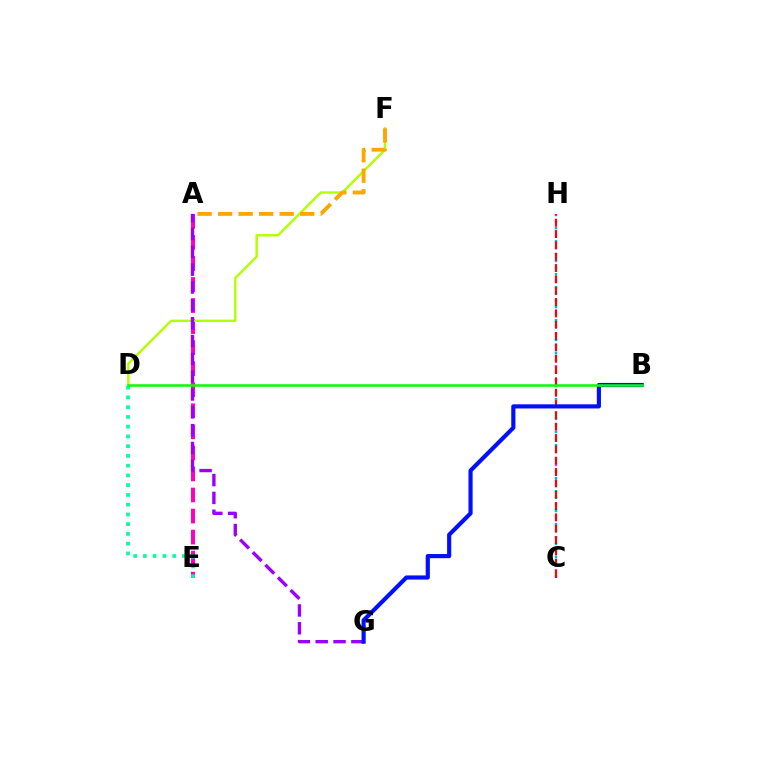{('A', 'E'): [{'color': '#ff00bd', 'line_style': 'dashed', 'thickness': 2.86}], ('D', 'E'): [{'color': '#00ff9d', 'line_style': 'dotted', 'thickness': 2.65}], ('C', 'H'): [{'color': '#00b5ff', 'line_style': 'dotted', 'thickness': 1.79}, {'color': '#ff0000', 'line_style': 'dashed', 'thickness': 1.54}], ('D', 'F'): [{'color': '#b3ff00', 'line_style': 'solid', 'thickness': 1.74}], ('A', 'F'): [{'color': '#ffa500', 'line_style': 'dashed', 'thickness': 2.79}], ('A', 'G'): [{'color': '#9b00ff', 'line_style': 'dashed', 'thickness': 2.42}], ('B', 'G'): [{'color': '#0010ff', 'line_style': 'solid', 'thickness': 2.99}], ('B', 'D'): [{'color': '#08ff00', 'line_style': 'solid', 'thickness': 1.82}]}